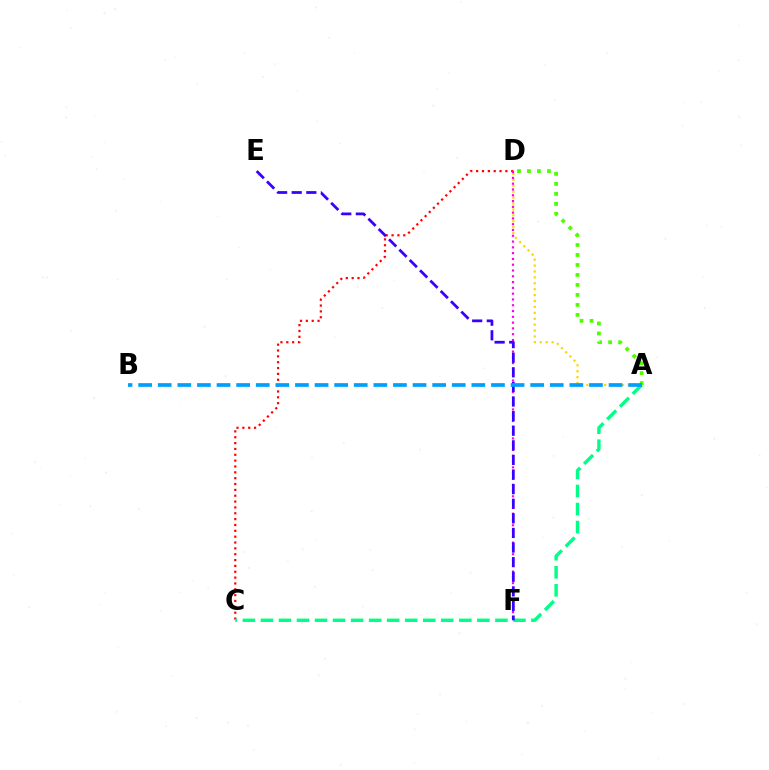{('C', 'D'): [{'color': '#ff0000', 'line_style': 'dotted', 'thickness': 1.59}], ('A', 'C'): [{'color': '#00ff86', 'line_style': 'dashed', 'thickness': 2.45}], ('A', 'D'): [{'color': '#4fff00', 'line_style': 'dotted', 'thickness': 2.71}, {'color': '#ffd500', 'line_style': 'dotted', 'thickness': 1.61}], ('D', 'F'): [{'color': '#ff00ed', 'line_style': 'dotted', 'thickness': 1.57}], ('E', 'F'): [{'color': '#3700ff', 'line_style': 'dashed', 'thickness': 1.98}], ('A', 'B'): [{'color': '#009eff', 'line_style': 'dashed', 'thickness': 2.66}]}